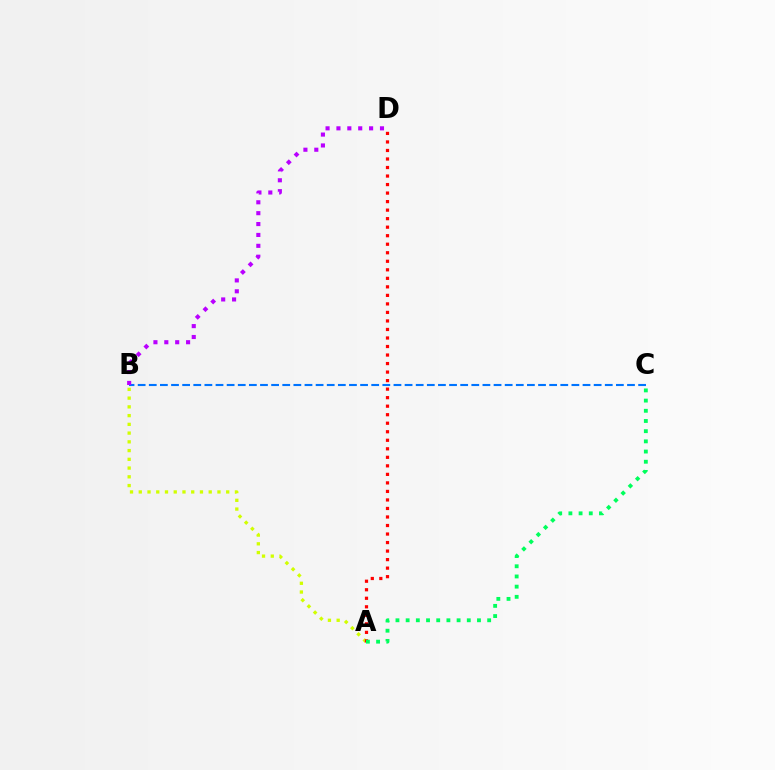{('B', 'C'): [{'color': '#0074ff', 'line_style': 'dashed', 'thickness': 1.51}], ('B', 'D'): [{'color': '#b900ff', 'line_style': 'dotted', 'thickness': 2.96}], ('A', 'B'): [{'color': '#d1ff00', 'line_style': 'dotted', 'thickness': 2.38}], ('A', 'D'): [{'color': '#ff0000', 'line_style': 'dotted', 'thickness': 2.32}], ('A', 'C'): [{'color': '#00ff5c', 'line_style': 'dotted', 'thickness': 2.77}]}